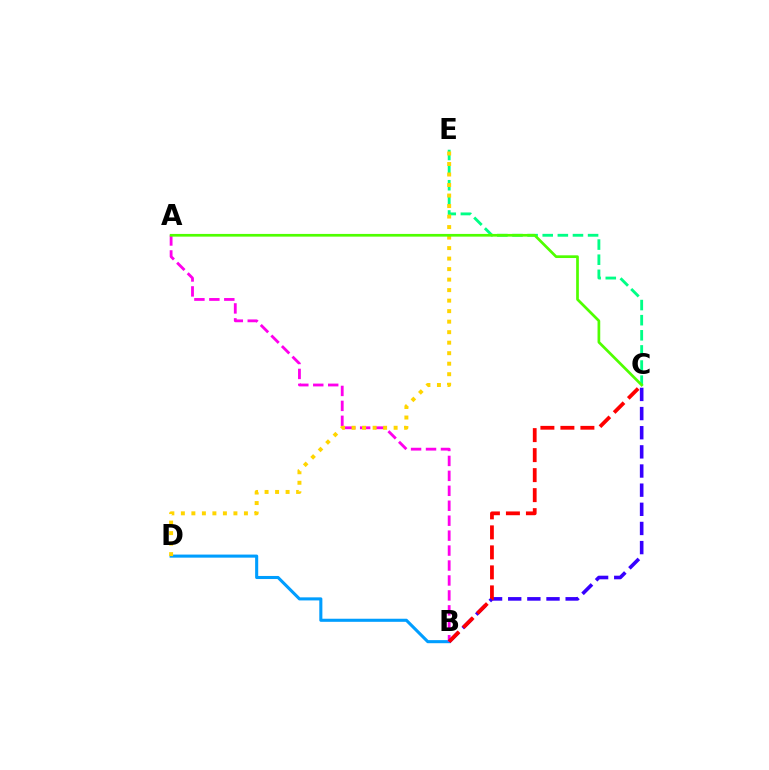{('B', 'D'): [{'color': '#009eff', 'line_style': 'solid', 'thickness': 2.22}], ('A', 'B'): [{'color': '#ff00ed', 'line_style': 'dashed', 'thickness': 2.03}], ('C', 'E'): [{'color': '#00ff86', 'line_style': 'dashed', 'thickness': 2.05}], ('B', 'C'): [{'color': '#3700ff', 'line_style': 'dashed', 'thickness': 2.6}, {'color': '#ff0000', 'line_style': 'dashed', 'thickness': 2.72}], ('D', 'E'): [{'color': '#ffd500', 'line_style': 'dotted', 'thickness': 2.86}], ('A', 'C'): [{'color': '#4fff00', 'line_style': 'solid', 'thickness': 1.95}]}